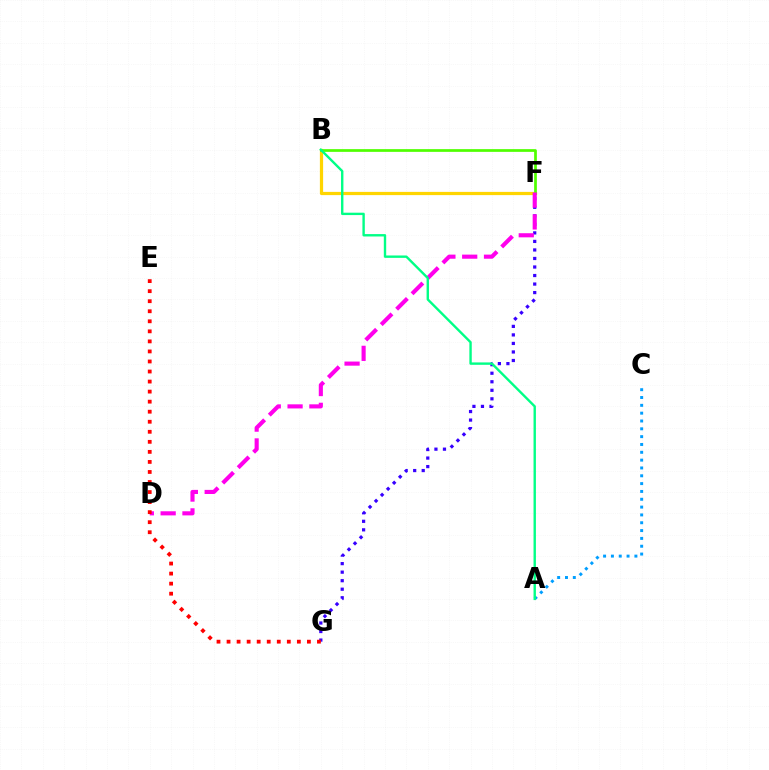{('B', 'F'): [{'color': '#ffd500', 'line_style': 'solid', 'thickness': 2.32}, {'color': '#4fff00', 'line_style': 'solid', 'thickness': 1.96}], ('F', 'G'): [{'color': '#3700ff', 'line_style': 'dotted', 'thickness': 2.32}], ('D', 'F'): [{'color': '#ff00ed', 'line_style': 'dashed', 'thickness': 2.96}], ('A', 'C'): [{'color': '#009eff', 'line_style': 'dotted', 'thickness': 2.13}], ('A', 'B'): [{'color': '#00ff86', 'line_style': 'solid', 'thickness': 1.72}], ('E', 'G'): [{'color': '#ff0000', 'line_style': 'dotted', 'thickness': 2.73}]}